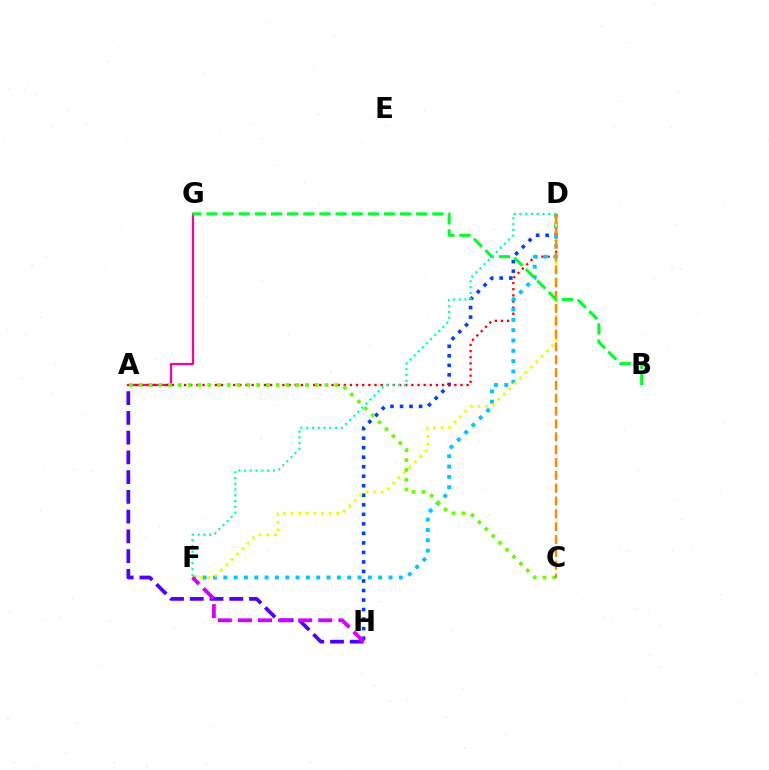{('D', 'H'): [{'color': '#003fff', 'line_style': 'dotted', 'thickness': 2.59}], ('A', 'G'): [{'color': '#ff00a0', 'line_style': 'solid', 'thickness': 1.6}], ('A', 'D'): [{'color': '#ff0000', 'line_style': 'dotted', 'thickness': 1.67}], ('A', 'H'): [{'color': '#4f00ff', 'line_style': 'dashed', 'thickness': 2.68}], ('D', 'F'): [{'color': '#00c7ff', 'line_style': 'dotted', 'thickness': 2.81}, {'color': '#eeff00', 'line_style': 'dotted', 'thickness': 2.07}, {'color': '#00ffaf', 'line_style': 'dotted', 'thickness': 1.57}], ('A', 'C'): [{'color': '#66ff00', 'line_style': 'dotted', 'thickness': 2.66}], ('C', 'D'): [{'color': '#ff8800', 'line_style': 'dashed', 'thickness': 1.74}], ('B', 'G'): [{'color': '#00ff27', 'line_style': 'dashed', 'thickness': 2.19}], ('F', 'H'): [{'color': '#d600ff', 'line_style': 'dashed', 'thickness': 2.73}]}